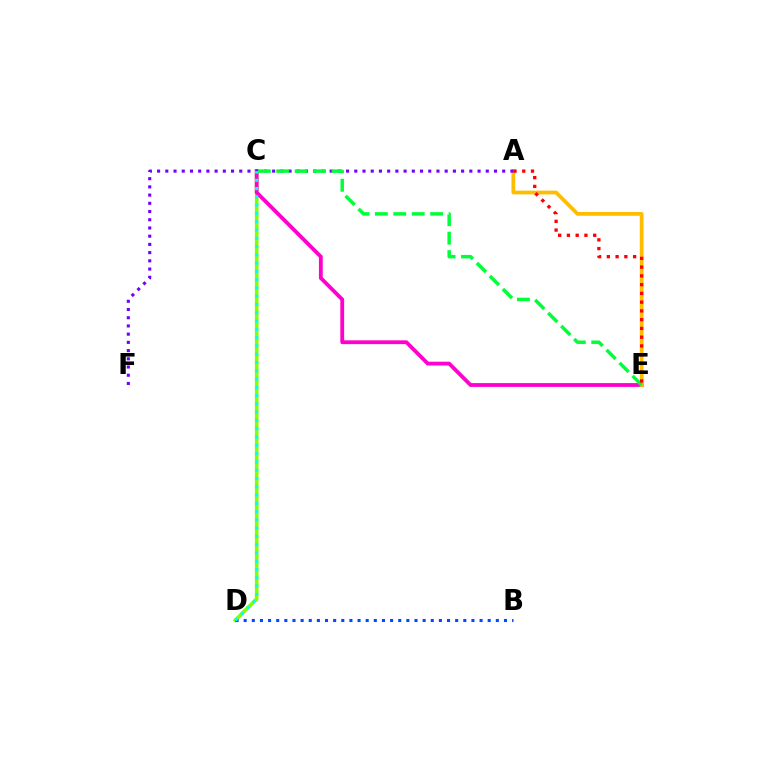{('C', 'D'): [{'color': '#84ff00', 'line_style': 'solid', 'thickness': 2.61}, {'color': '#00fff6', 'line_style': 'dotted', 'thickness': 2.25}], ('C', 'E'): [{'color': '#ff00cf', 'line_style': 'solid', 'thickness': 2.75}, {'color': '#00ff39', 'line_style': 'dashed', 'thickness': 2.5}], ('A', 'E'): [{'color': '#ffbd00', 'line_style': 'solid', 'thickness': 2.7}, {'color': '#ff0000', 'line_style': 'dotted', 'thickness': 2.38}], ('A', 'F'): [{'color': '#7200ff', 'line_style': 'dotted', 'thickness': 2.23}], ('B', 'D'): [{'color': '#004bff', 'line_style': 'dotted', 'thickness': 2.21}]}